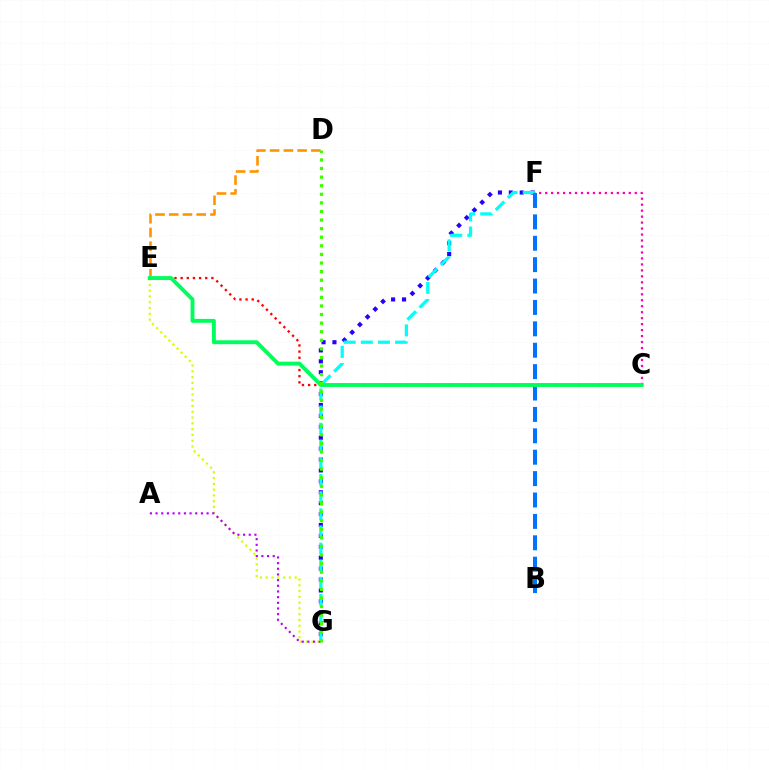{('D', 'E'): [{'color': '#ff9400', 'line_style': 'dashed', 'thickness': 1.87}], ('C', 'F'): [{'color': '#ff00ac', 'line_style': 'dotted', 'thickness': 1.62}], ('E', 'G'): [{'color': '#d1ff00', 'line_style': 'dotted', 'thickness': 1.57}], ('C', 'E'): [{'color': '#ff0000', 'line_style': 'dotted', 'thickness': 1.67}, {'color': '#00ff5c', 'line_style': 'solid', 'thickness': 2.8}], ('A', 'G'): [{'color': '#b900ff', 'line_style': 'dotted', 'thickness': 1.54}], ('F', 'G'): [{'color': '#2500ff', 'line_style': 'dotted', 'thickness': 2.96}, {'color': '#00fff6', 'line_style': 'dashed', 'thickness': 2.33}], ('B', 'F'): [{'color': '#0074ff', 'line_style': 'dashed', 'thickness': 2.91}], ('D', 'G'): [{'color': '#3dff00', 'line_style': 'dotted', 'thickness': 2.33}]}